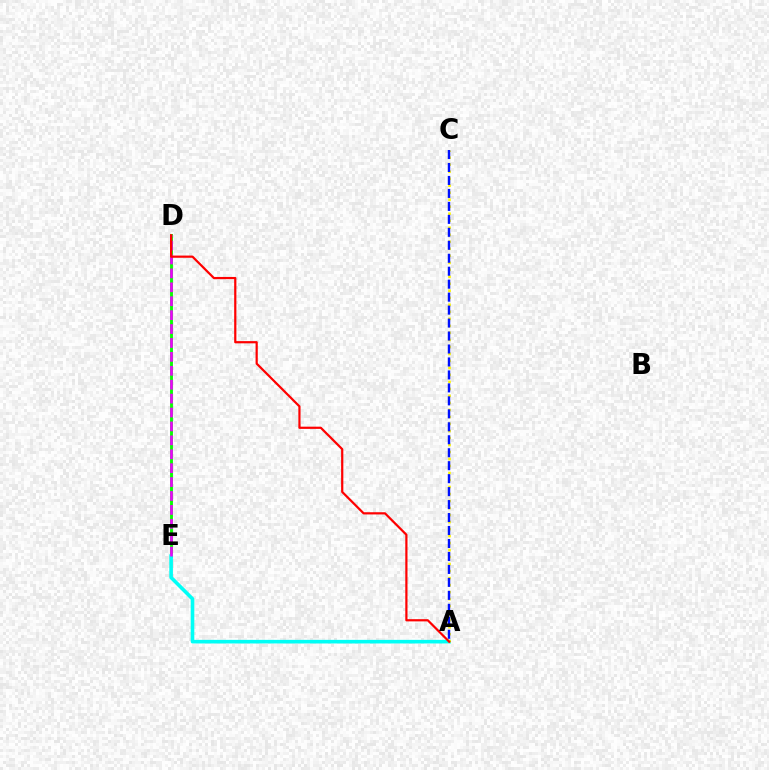{('D', 'E'): [{'color': '#08ff00', 'line_style': 'solid', 'thickness': 2.07}, {'color': '#ee00ff', 'line_style': 'dashed', 'thickness': 1.89}], ('A', 'E'): [{'color': '#00fff6', 'line_style': 'solid', 'thickness': 2.6}], ('A', 'C'): [{'color': '#fcf500', 'line_style': 'dotted', 'thickness': 1.9}, {'color': '#0010ff', 'line_style': 'dashed', 'thickness': 1.76}], ('A', 'D'): [{'color': '#ff0000', 'line_style': 'solid', 'thickness': 1.59}]}